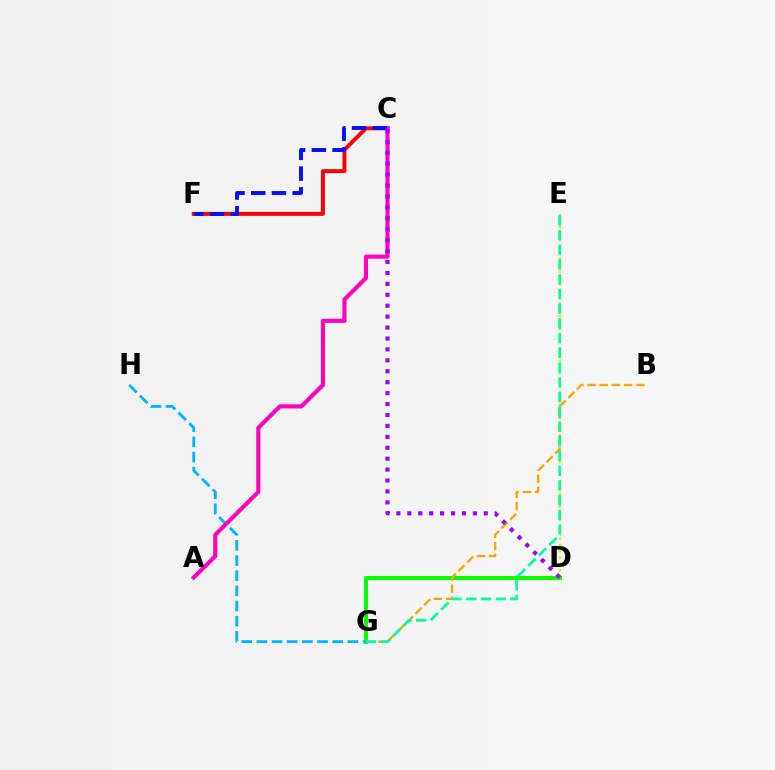{('D', 'E'): [{'color': '#b3ff00', 'line_style': 'dotted', 'thickness': 1.73}], ('C', 'F'): [{'color': '#ff0000', 'line_style': 'solid', 'thickness': 2.84}, {'color': '#0010ff', 'line_style': 'dashed', 'thickness': 2.82}], ('D', 'G'): [{'color': '#08ff00', 'line_style': 'solid', 'thickness': 2.87}], ('G', 'H'): [{'color': '#00b5ff', 'line_style': 'dashed', 'thickness': 2.06}], ('A', 'C'): [{'color': '#ff00bd', 'line_style': 'solid', 'thickness': 2.97}], ('B', 'G'): [{'color': '#ffa500', 'line_style': 'dashed', 'thickness': 1.66}], ('C', 'D'): [{'color': '#9b00ff', 'line_style': 'dotted', 'thickness': 2.97}], ('E', 'G'): [{'color': '#00ff9d', 'line_style': 'dashed', 'thickness': 2.0}]}